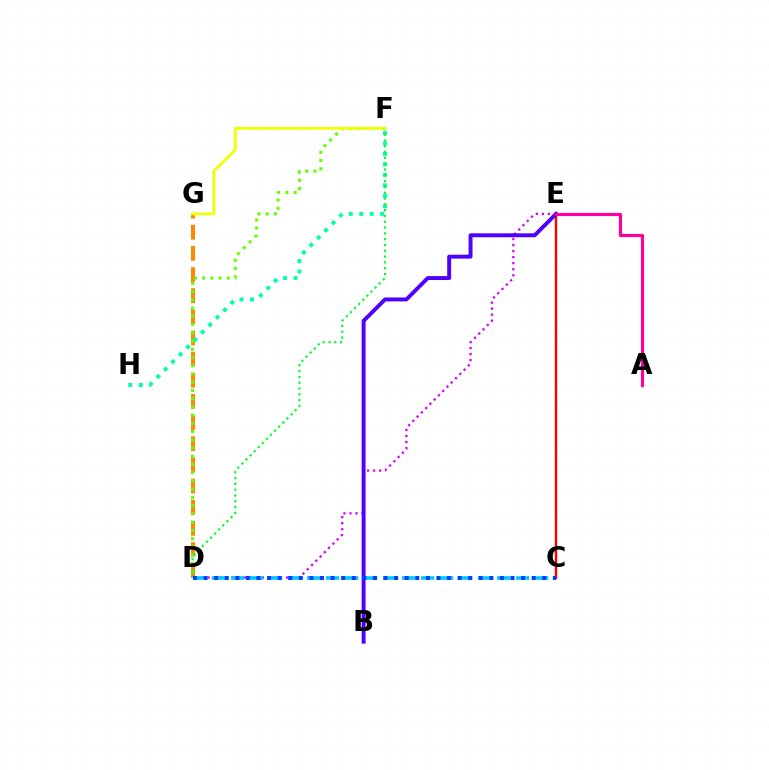{('D', 'G'): [{'color': '#ff8800', 'line_style': 'dashed', 'thickness': 2.87}], ('C', 'E'): [{'color': '#ff0000', 'line_style': 'solid', 'thickness': 1.73}], ('F', 'H'): [{'color': '#00ffaf', 'line_style': 'dotted', 'thickness': 2.85}], ('D', 'E'): [{'color': '#d600ff', 'line_style': 'dotted', 'thickness': 1.64}], ('D', 'F'): [{'color': '#66ff00', 'line_style': 'dotted', 'thickness': 2.24}, {'color': '#00ff27', 'line_style': 'dotted', 'thickness': 1.58}], ('B', 'E'): [{'color': '#4f00ff', 'line_style': 'solid', 'thickness': 2.83}], ('A', 'E'): [{'color': '#ff00a0', 'line_style': 'solid', 'thickness': 2.27}], ('C', 'D'): [{'color': '#00c7ff', 'line_style': 'dashed', 'thickness': 2.58}, {'color': '#003fff', 'line_style': 'dotted', 'thickness': 2.88}], ('F', 'G'): [{'color': '#eeff00', 'line_style': 'solid', 'thickness': 2.01}]}